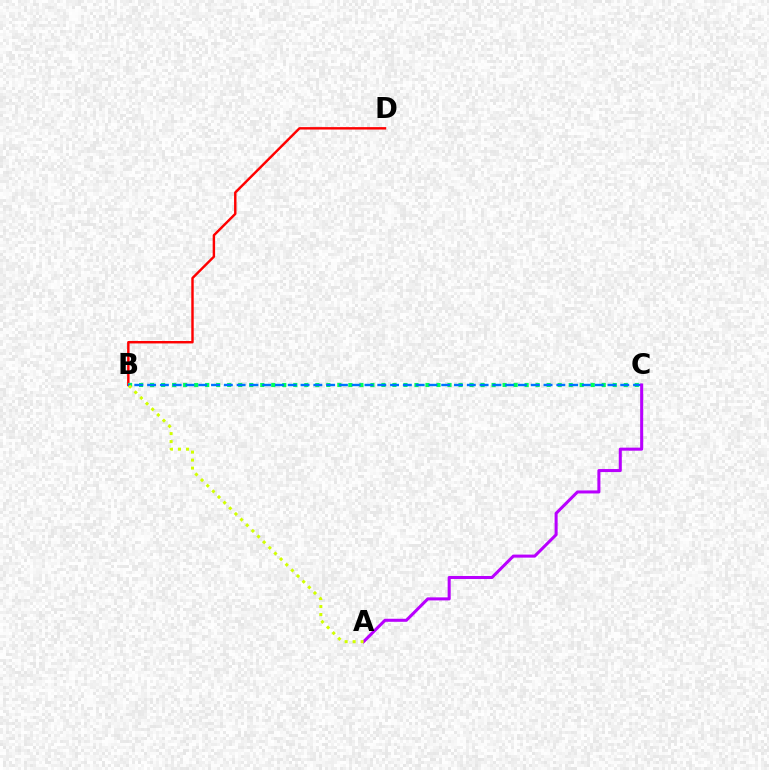{('B', 'D'): [{'color': '#ff0000', 'line_style': 'solid', 'thickness': 1.75}], ('B', 'C'): [{'color': '#00ff5c', 'line_style': 'dotted', 'thickness': 2.99}, {'color': '#0074ff', 'line_style': 'dashed', 'thickness': 1.74}], ('A', 'C'): [{'color': '#b900ff', 'line_style': 'solid', 'thickness': 2.18}], ('A', 'B'): [{'color': '#d1ff00', 'line_style': 'dotted', 'thickness': 2.17}]}